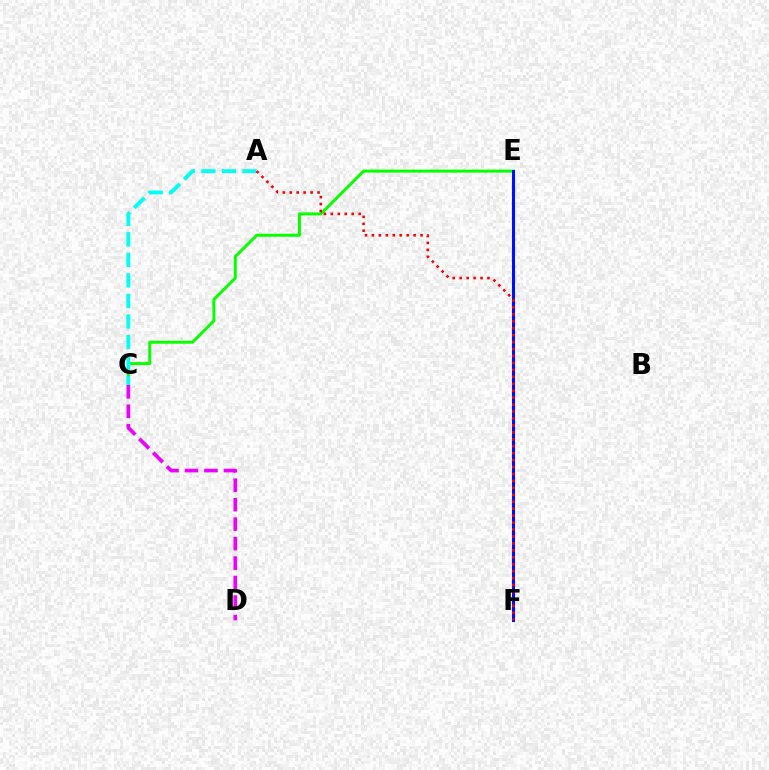{('C', 'E'): [{'color': '#08ff00', 'line_style': 'solid', 'thickness': 2.14}], ('C', 'D'): [{'color': '#ee00ff', 'line_style': 'dashed', 'thickness': 2.65}], ('E', 'F'): [{'color': '#fcf500', 'line_style': 'dotted', 'thickness': 2.17}, {'color': '#0010ff', 'line_style': 'solid', 'thickness': 2.21}], ('A', 'C'): [{'color': '#00fff6', 'line_style': 'dashed', 'thickness': 2.79}], ('A', 'F'): [{'color': '#ff0000', 'line_style': 'dotted', 'thickness': 1.89}]}